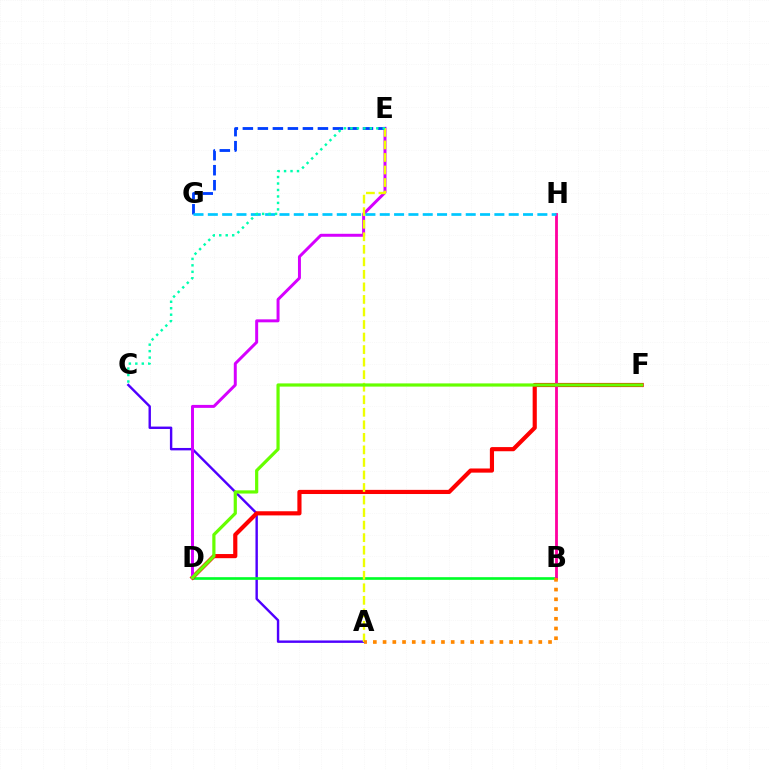{('A', 'C'): [{'color': '#4f00ff', 'line_style': 'solid', 'thickness': 1.73}], ('B', 'D'): [{'color': '#00ff27', 'line_style': 'solid', 'thickness': 1.91}], ('D', 'F'): [{'color': '#ff0000', 'line_style': 'solid', 'thickness': 2.99}, {'color': '#66ff00', 'line_style': 'solid', 'thickness': 2.31}], ('D', 'E'): [{'color': '#d600ff', 'line_style': 'solid', 'thickness': 2.14}], ('E', 'G'): [{'color': '#003fff', 'line_style': 'dashed', 'thickness': 2.04}], ('B', 'H'): [{'color': '#ff00a0', 'line_style': 'solid', 'thickness': 2.03}], ('A', 'E'): [{'color': '#eeff00', 'line_style': 'dashed', 'thickness': 1.7}], ('G', 'H'): [{'color': '#00c7ff', 'line_style': 'dashed', 'thickness': 1.95}], ('A', 'B'): [{'color': '#ff8800', 'line_style': 'dotted', 'thickness': 2.64}], ('C', 'E'): [{'color': '#00ffaf', 'line_style': 'dotted', 'thickness': 1.76}]}